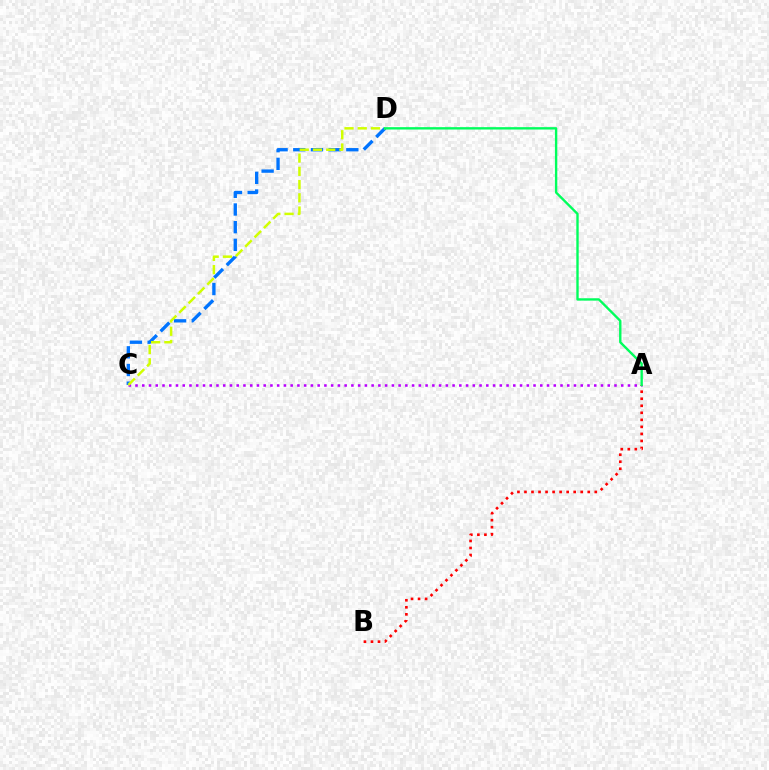{('A', 'B'): [{'color': '#ff0000', 'line_style': 'dotted', 'thickness': 1.91}], ('C', 'D'): [{'color': '#0074ff', 'line_style': 'dashed', 'thickness': 2.4}, {'color': '#d1ff00', 'line_style': 'dashed', 'thickness': 1.8}], ('A', 'C'): [{'color': '#b900ff', 'line_style': 'dotted', 'thickness': 1.83}], ('A', 'D'): [{'color': '#00ff5c', 'line_style': 'solid', 'thickness': 1.71}]}